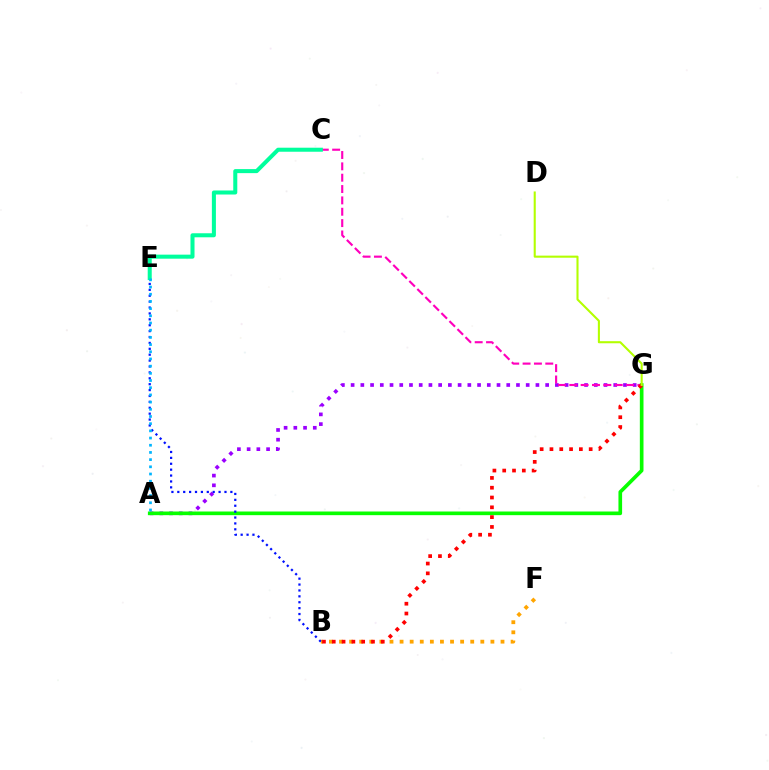{('A', 'G'): [{'color': '#9b00ff', 'line_style': 'dotted', 'thickness': 2.64}, {'color': '#08ff00', 'line_style': 'solid', 'thickness': 2.63}], ('B', 'F'): [{'color': '#ffa500', 'line_style': 'dotted', 'thickness': 2.74}], ('C', 'G'): [{'color': '#ff00bd', 'line_style': 'dashed', 'thickness': 1.54}], ('B', 'E'): [{'color': '#0010ff', 'line_style': 'dotted', 'thickness': 1.6}], ('C', 'E'): [{'color': '#00ff9d', 'line_style': 'solid', 'thickness': 2.9}], ('B', 'G'): [{'color': '#ff0000', 'line_style': 'dotted', 'thickness': 2.66}], ('D', 'G'): [{'color': '#b3ff00', 'line_style': 'solid', 'thickness': 1.5}], ('A', 'E'): [{'color': '#00b5ff', 'line_style': 'dotted', 'thickness': 1.95}]}